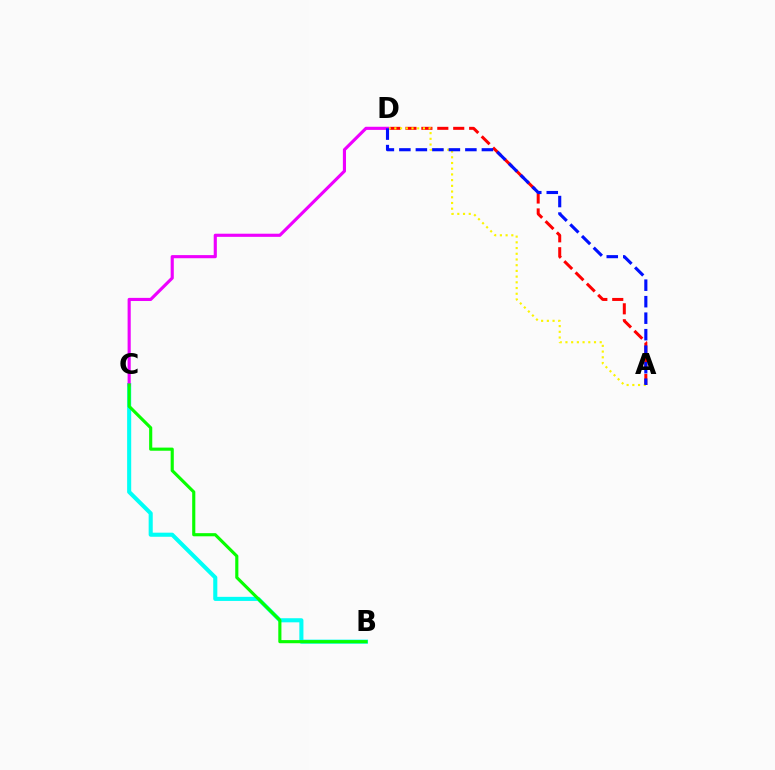{('B', 'C'): [{'color': '#00fff6', 'line_style': 'solid', 'thickness': 2.94}, {'color': '#08ff00', 'line_style': 'solid', 'thickness': 2.25}], ('A', 'D'): [{'color': '#ff0000', 'line_style': 'dashed', 'thickness': 2.16}, {'color': '#fcf500', 'line_style': 'dotted', 'thickness': 1.55}, {'color': '#0010ff', 'line_style': 'dashed', 'thickness': 2.24}], ('C', 'D'): [{'color': '#ee00ff', 'line_style': 'solid', 'thickness': 2.25}]}